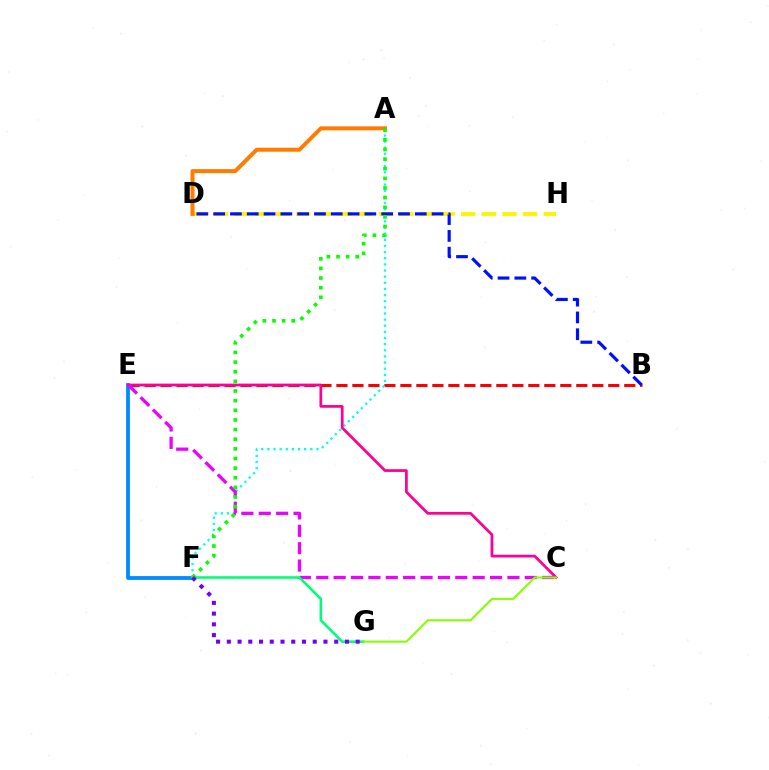{('E', 'F'): [{'color': '#008cff', 'line_style': 'solid', 'thickness': 2.74}], ('B', 'E'): [{'color': '#ff0000', 'line_style': 'dashed', 'thickness': 2.17}], ('A', 'F'): [{'color': '#00fff6', 'line_style': 'dotted', 'thickness': 1.67}, {'color': '#08ff00', 'line_style': 'dotted', 'thickness': 2.62}], ('C', 'E'): [{'color': '#ff0094', 'line_style': 'solid', 'thickness': 1.98}, {'color': '#ee00ff', 'line_style': 'dashed', 'thickness': 2.36}], ('D', 'H'): [{'color': '#fcf500', 'line_style': 'dashed', 'thickness': 2.8}], ('F', 'G'): [{'color': '#00ff74', 'line_style': 'solid', 'thickness': 1.85}, {'color': '#7200ff', 'line_style': 'dotted', 'thickness': 2.92}], ('A', 'D'): [{'color': '#ff7c00', 'line_style': 'solid', 'thickness': 2.87}], ('B', 'D'): [{'color': '#0010ff', 'line_style': 'dashed', 'thickness': 2.28}], ('C', 'G'): [{'color': '#84ff00', 'line_style': 'solid', 'thickness': 1.5}]}